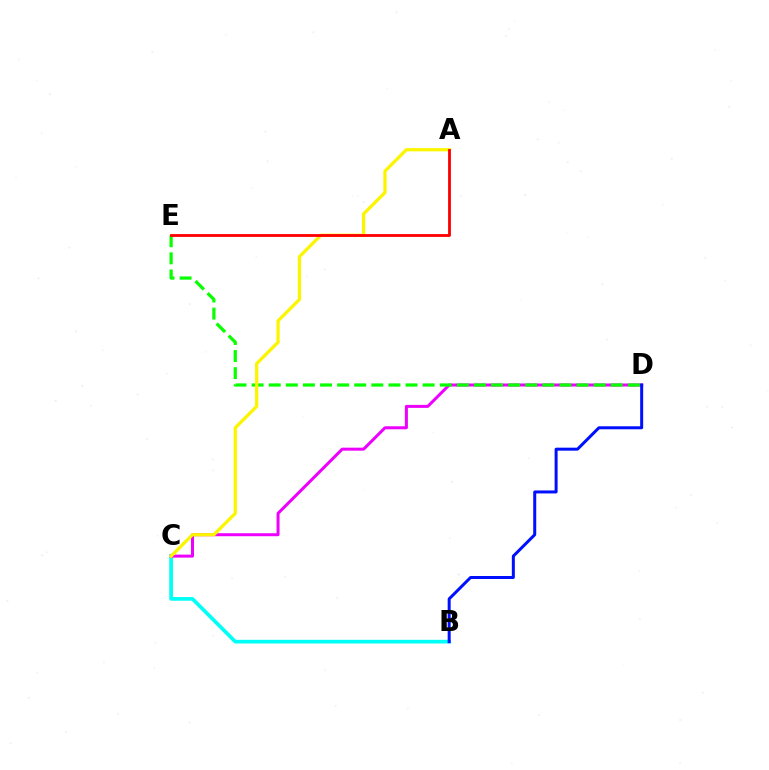{('B', 'C'): [{'color': '#00fff6', 'line_style': 'solid', 'thickness': 2.65}], ('C', 'D'): [{'color': '#ee00ff', 'line_style': 'solid', 'thickness': 2.16}], ('B', 'D'): [{'color': '#0010ff', 'line_style': 'solid', 'thickness': 2.16}], ('D', 'E'): [{'color': '#08ff00', 'line_style': 'dashed', 'thickness': 2.32}], ('A', 'C'): [{'color': '#fcf500', 'line_style': 'solid', 'thickness': 2.35}], ('A', 'E'): [{'color': '#ff0000', 'line_style': 'solid', 'thickness': 2.03}]}